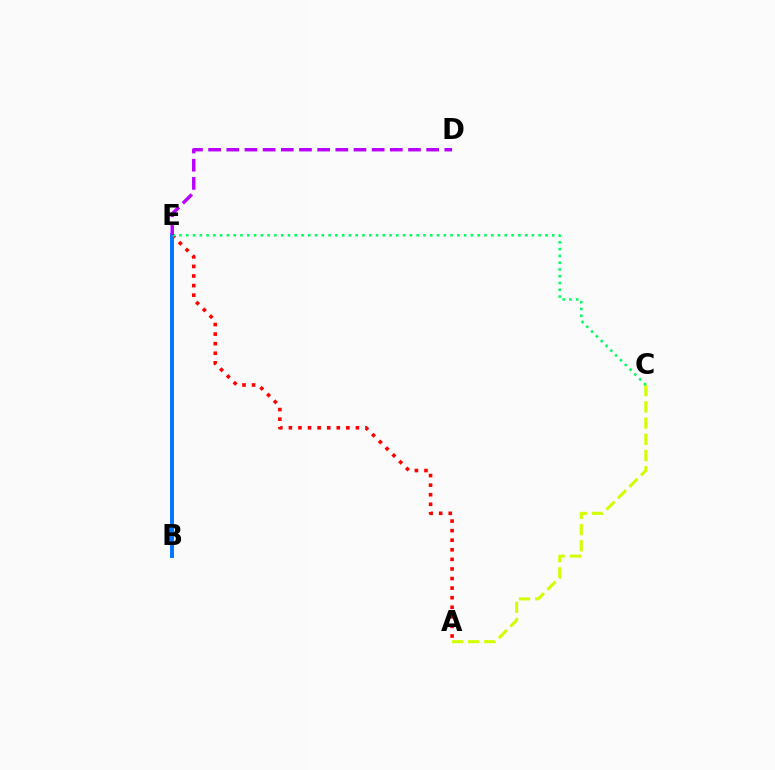{('A', 'E'): [{'color': '#ff0000', 'line_style': 'dotted', 'thickness': 2.6}], ('A', 'C'): [{'color': '#d1ff00', 'line_style': 'dashed', 'thickness': 2.2}], ('B', 'E'): [{'color': '#0074ff', 'line_style': 'solid', 'thickness': 2.81}], ('C', 'E'): [{'color': '#00ff5c', 'line_style': 'dotted', 'thickness': 1.84}], ('D', 'E'): [{'color': '#b900ff', 'line_style': 'dashed', 'thickness': 2.47}]}